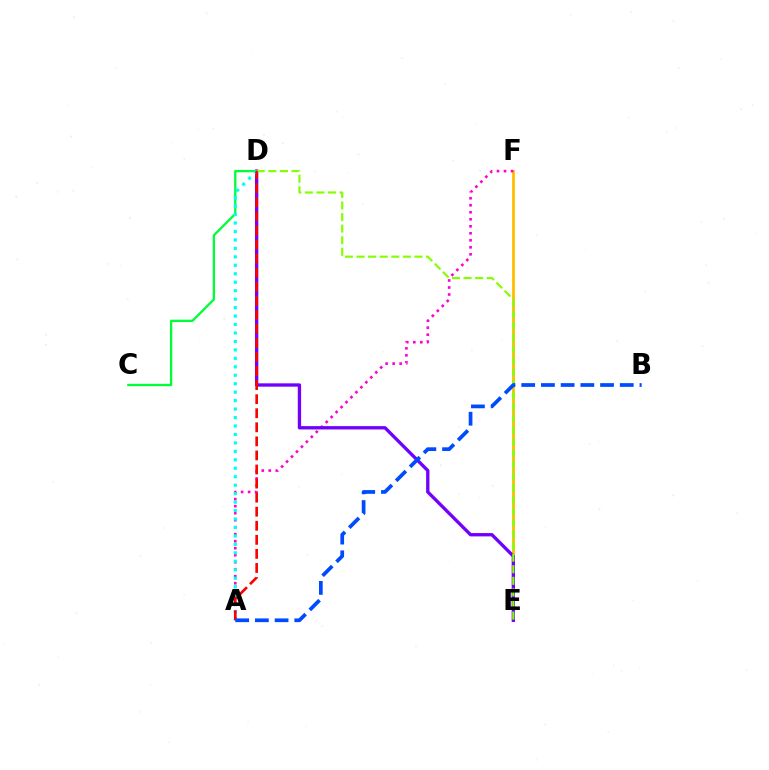{('E', 'F'): [{'color': '#ffbd00', 'line_style': 'solid', 'thickness': 2.01}], ('C', 'D'): [{'color': '#00ff39', 'line_style': 'solid', 'thickness': 1.66}], ('A', 'F'): [{'color': '#ff00cf', 'line_style': 'dotted', 'thickness': 1.9}], ('D', 'E'): [{'color': '#7200ff', 'line_style': 'solid', 'thickness': 2.4}, {'color': '#84ff00', 'line_style': 'dashed', 'thickness': 1.57}], ('A', 'D'): [{'color': '#00fff6', 'line_style': 'dotted', 'thickness': 2.3}, {'color': '#ff0000', 'line_style': 'dashed', 'thickness': 1.91}], ('A', 'B'): [{'color': '#004bff', 'line_style': 'dashed', 'thickness': 2.68}]}